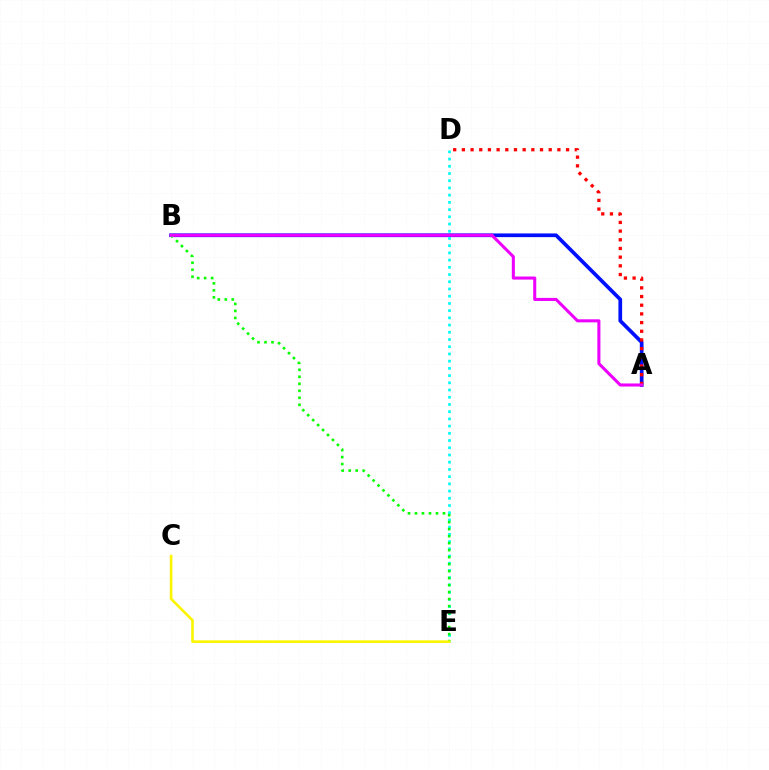{('A', 'B'): [{'color': '#0010ff', 'line_style': 'solid', 'thickness': 2.66}, {'color': '#ee00ff', 'line_style': 'solid', 'thickness': 2.2}], ('D', 'E'): [{'color': '#00fff6', 'line_style': 'dotted', 'thickness': 1.96}], ('B', 'E'): [{'color': '#08ff00', 'line_style': 'dotted', 'thickness': 1.9}], ('A', 'D'): [{'color': '#ff0000', 'line_style': 'dotted', 'thickness': 2.36}], ('C', 'E'): [{'color': '#fcf500', 'line_style': 'solid', 'thickness': 1.89}]}